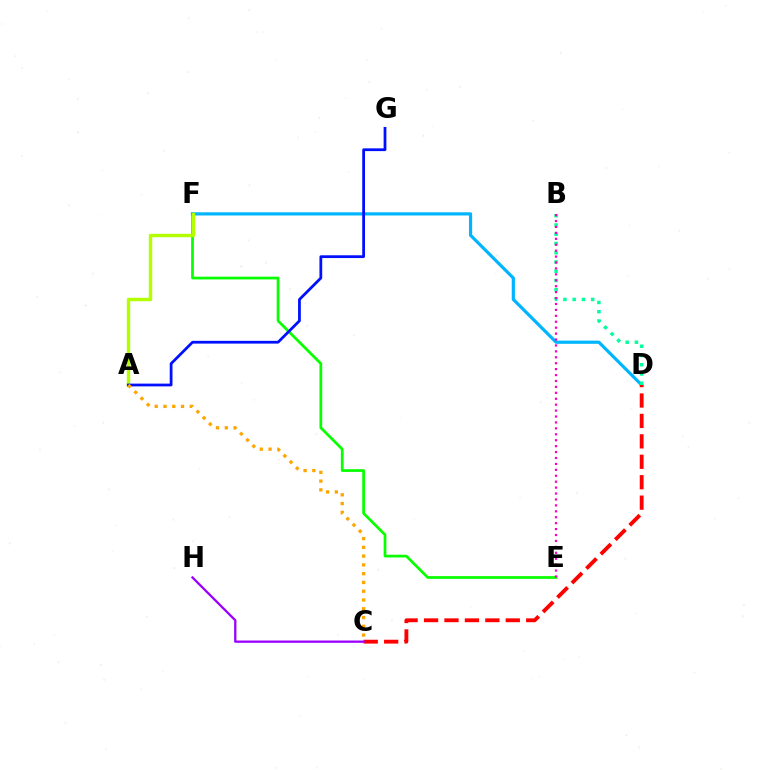{('E', 'F'): [{'color': '#08ff00', 'line_style': 'solid', 'thickness': 1.97}], ('D', 'F'): [{'color': '#00b5ff', 'line_style': 'solid', 'thickness': 2.3}], ('A', 'F'): [{'color': '#b3ff00', 'line_style': 'solid', 'thickness': 2.46}], ('A', 'G'): [{'color': '#0010ff', 'line_style': 'solid', 'thickness': 1.99}], ('A', 'C'): [{'color': '#ffa500', 'line_style': 'dotted', 'thickness': 2.38}], ('C', 'D'): [{'color': '#ff0000', 'line_style': 'dashed', 'thickness': 2.78}], ('C', 'H'): [{'color': '#9b00ff', 'line_style': 'solid', 'thickness': 1.65}], ('B', 'D'): [{'color': '#00ff9d', 'line_style': 'dotted', 'thickness': 2.51}], ('B', 'E'): [{'color': '#ff00bd', 'line_style': 'dotted', 'thickness': 1.61}]}